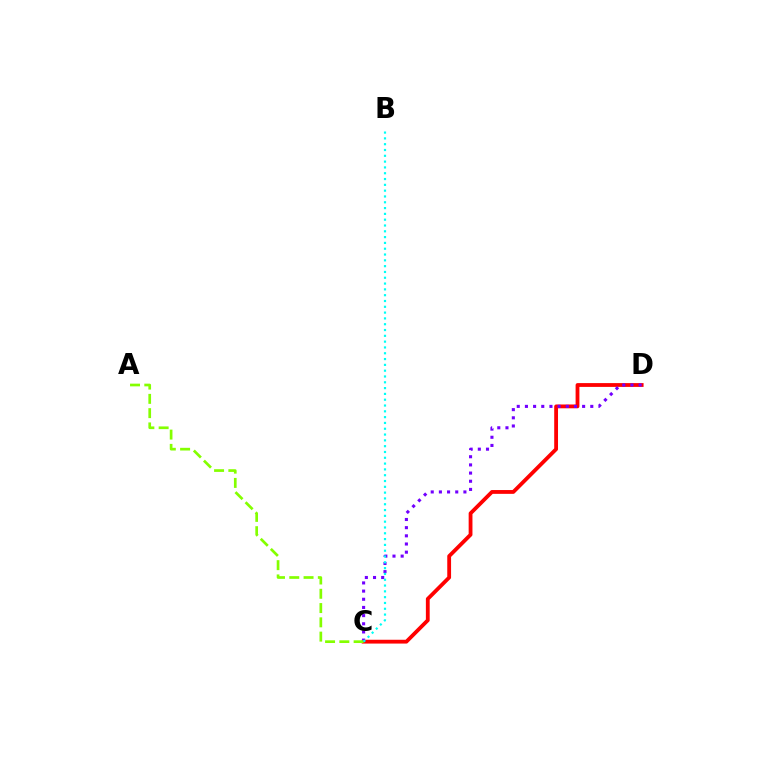{('C', 'D'): [{'color': '#ff0000', 'line_style': 'solid', 'thickness': 2.74}, {'color': '#7200ff', 'line_style': 'dotted', 'thickness': 2.22}], ('A', 'C'): [{'color': '#84ff00', 'line_style': 'dashed', 'thickness': 1.94}], ('B', 'C'): [{'color': '#00fff6', 'line_style': 'dotted', 'thickness': 1.58}]}